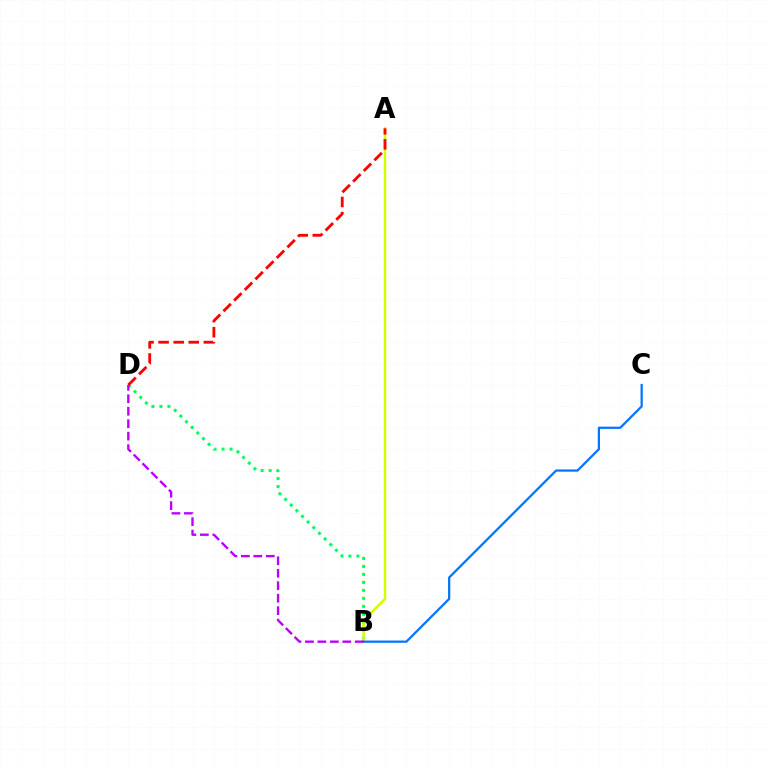{('B', 'D'): [{'color': '#00ff5c', 'line_style': 'dotted', 'thickness': 2.17}, {'color': '#b900ff', 'line_style': 'dashed', 'thickness': 1.69}], ('A', 'B'): [{'color': '#d1ff00', 'line_style': 'solid', 'thickness': 1.77}], ('B', 'C'): [{'color': '#0074ff', 'line_style': 'solid', 'thickness': 1.6}], ('A', 'D'): [{'color': '#ff0000', 'line_style': 'dashed', 'thickness': 2.05}]}